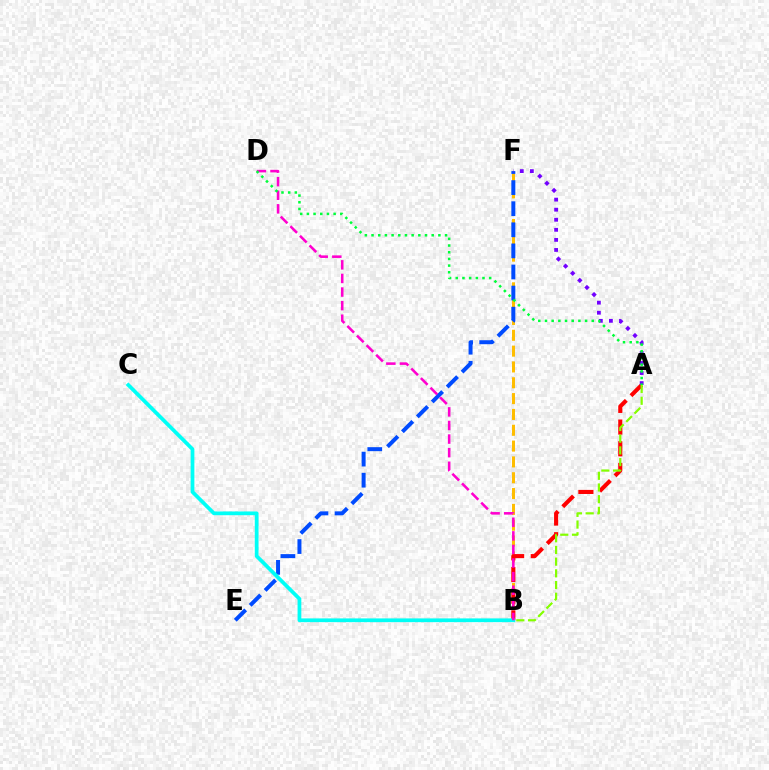{('B', 'F'): [{'color': '#ffbd00', 'line_style': 'dashed', 'thickness': 2.15}], ('A', 'B'): [{'color': '#ff0000', 'line_style': 'dashed', 'thickness': 2.95}, {'color': '#84ff00', 'line_style': 'dashed', 'thickness': 1.59}], ('E', 'F'): [{'color': '#004bff', 'line_style': 'dashed', 'thickness': 2.87}], ('B', 'C'): [{'color': '#00fff6', 'line_style': 'solid', 'thickness': 2.7}], ('A', 'F'): [{'color': '#7200ff', 'line_style': 'dotted', 'thickness': 2.73}], ('B', 'D'): [{'color': '#ff00cf', 'line_style': 'dashed', 'thickness': 1.85}], ('A', 'D'): [{'color': '#00ff39', 'line_style': 'dotted', 'thickness': 1.82}]}